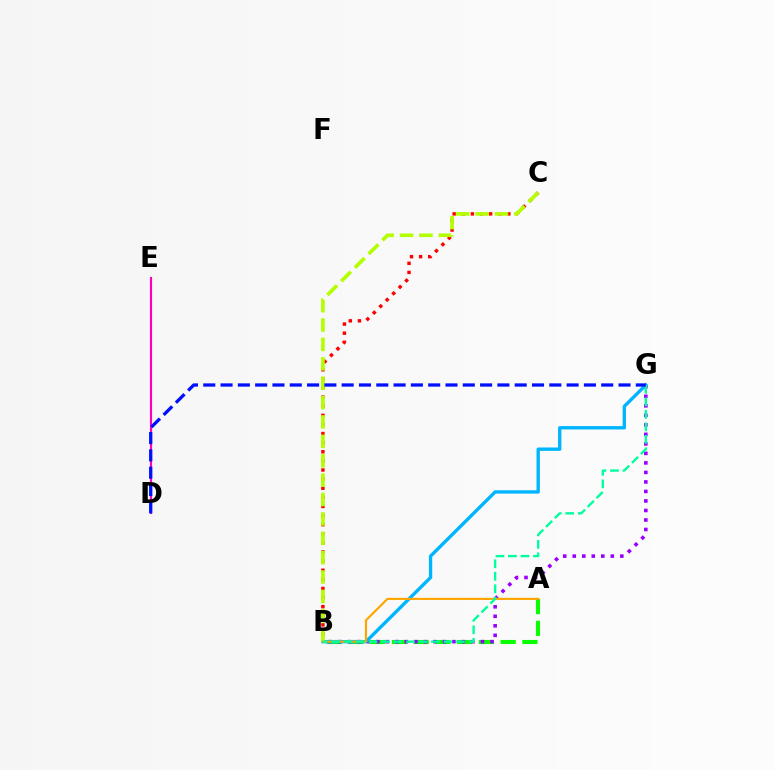{('A', 'B'): [{'color': '#08ff00', 'line_style': 'dashed', 'thickness': 2.95}, {'color': '#ffa500', 'line_style': 'solid', 'thickness': 1.54}], ('B', 'C'): [{'color': '#ff0000', 'line_style': 'dotted', 'thickness': 2.48}, {'color': '#b3ff00', 'line_style': 'dashed', 'thickness': 2.63}], ('B', 'G'): [{'color': '#9b00ff', 'line_style': 'dotted', 'thickness': 2.58}, {'color': '#00b5ff', 'line_style': 'solid', 'thickness': 2.42}, {'color': '#00ff9d', 'line_style': 'dashed', 'thickness': 1.7}], ('D', 'E'): [{'color': '#ff00bd', 'line_style': 'solid', 'thickness': 1.54}], ('D', 'G'): [{'color': '#0010ff', 'line_style': 'dashed', 'thickness': 2.35}]}